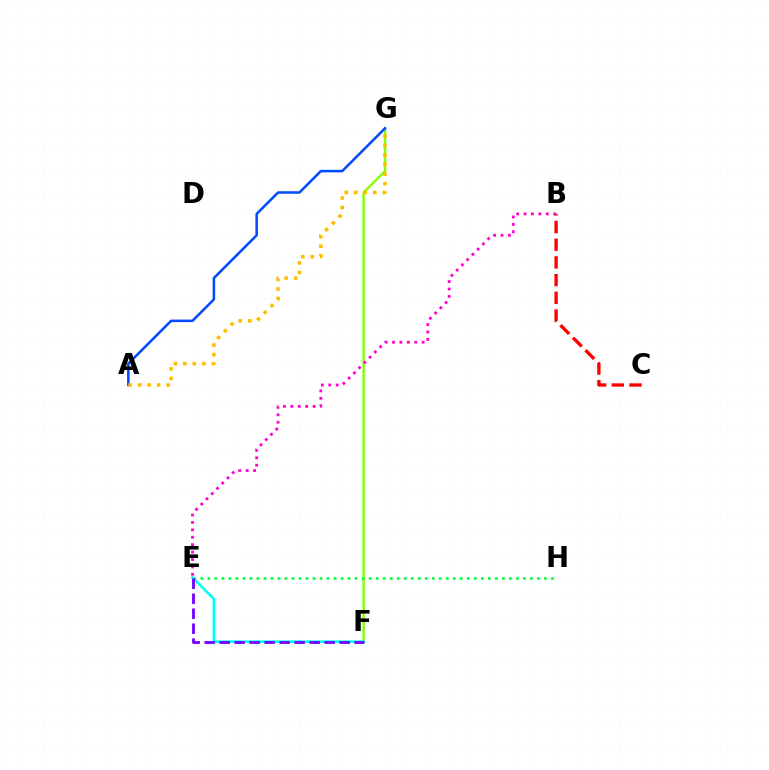{('F', 'G'): [{'color': '#84ff00', 'line_style': 'solid', 'thickness': 1.74}], ('A', 'G'): [{'color': '#004bff', 'line_style': 'solid', 'thickness': 1.82}, {'color': '#ffbd00', 'line_style': 'dotted', 'thickness': 2.58}], ('E', 'F'): [{'color': '#00fff6', 'line_style': 'solid', 'thickness': 1.89}, {'color': '#7200ff', 'line_style': 'dashed', 'thickness': 2.04}], ('B', 'C'): [{'color': '#ff0000', 'line_style': 'dashed', 'thickness': 2.4}], ('E', 'H'): [{'color': '#00ff39', 'line_style': 'dotted', 'thickness': 1.91}], ('B', 'E'): [{'color': '#ff00cf', 'line_style': 'dotted', 'thickness': 2.01}]}